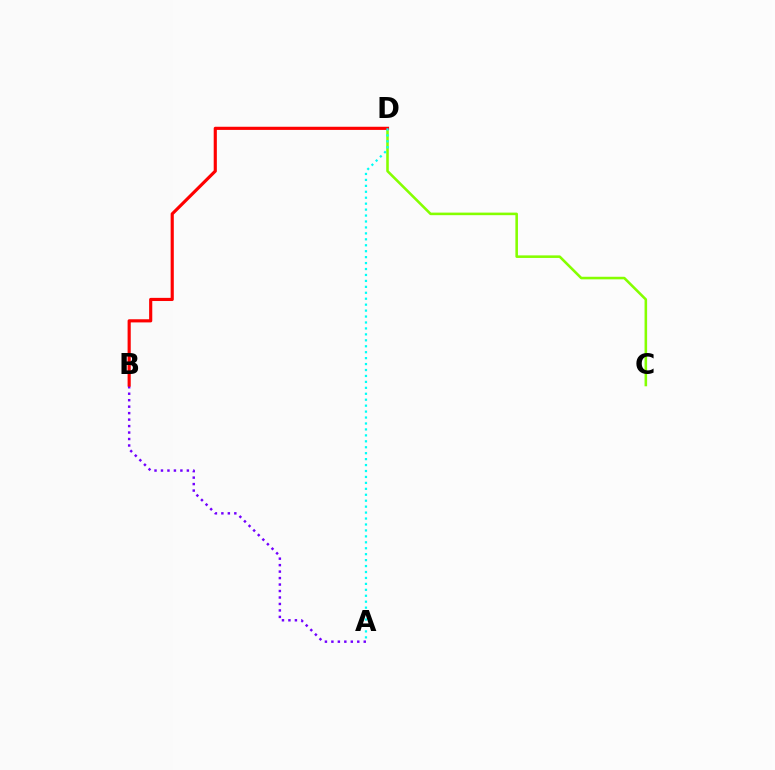{('A', 'B'): [{'color': '#7200ff', 'line_style': 'dotted', 'thickness': 1.76}], ('C', 'D'): [{'color': '#84ff00', 'line_style': 'solid', 'thickness': 1.85}], ('B', 'D'): [{'color': '#ff0000', 'line_style': 'solid', 'thickness': 2.27}], ('A', 'D'): [{'color': '#00fff6', 'line_style': 'dotted', 'thickness': 1.61}]}